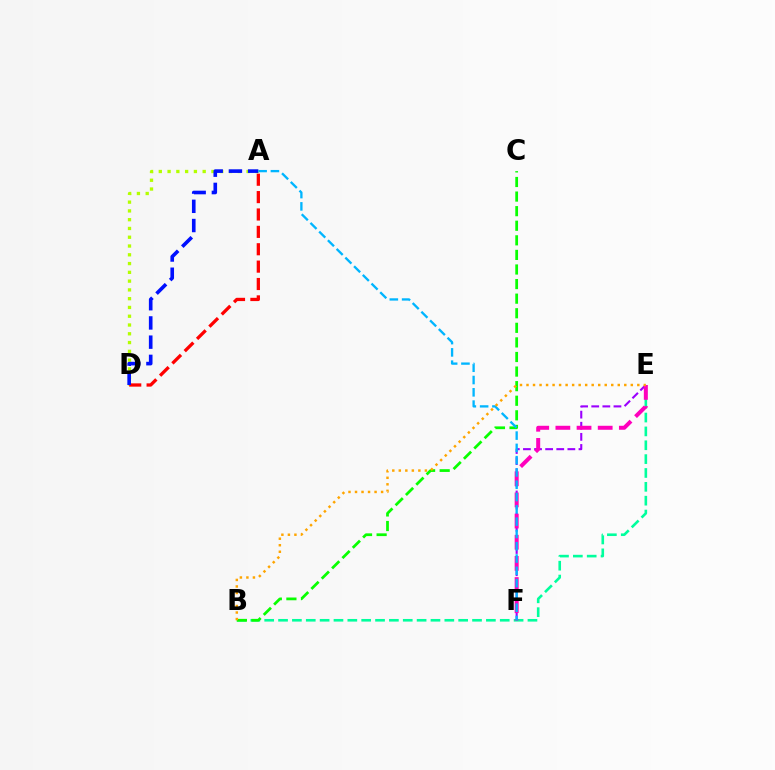{('B', 'E'): [{'color': '#00ff9d', 'line_style': 'dashed', 'thickness': 1.88}, {'color': '#ffa500', 'line_style': 'dotted', 'thickness': 1.77}], ('E', 'F'): [{'color': '#9b00ff', 'line_style': 'dashed', 'thickness': 1.51}, {'color': '#ff00bd', 'line_style': 'dashed', 'thickness': 2.87}], ('B', 'C'): [{'color': '#08ff00', 'line_style': 'dashed', 'thickness': 1.98}], ('A', 'D'): [{'color': '#b3ff00', 'line_style': 'dotted', 'thickness': 2.38}, {'color': '#ff0000', 'line_style': 'dashed', 'thickness': 2.36}, {'color': '#0010ff', 'line_style': 'dashed', 'thickness': 2.61}], ('A', 'F'): [{'color': '#00b5ff', 'line_style': 'dashed', 'thickness': 1.67}]}